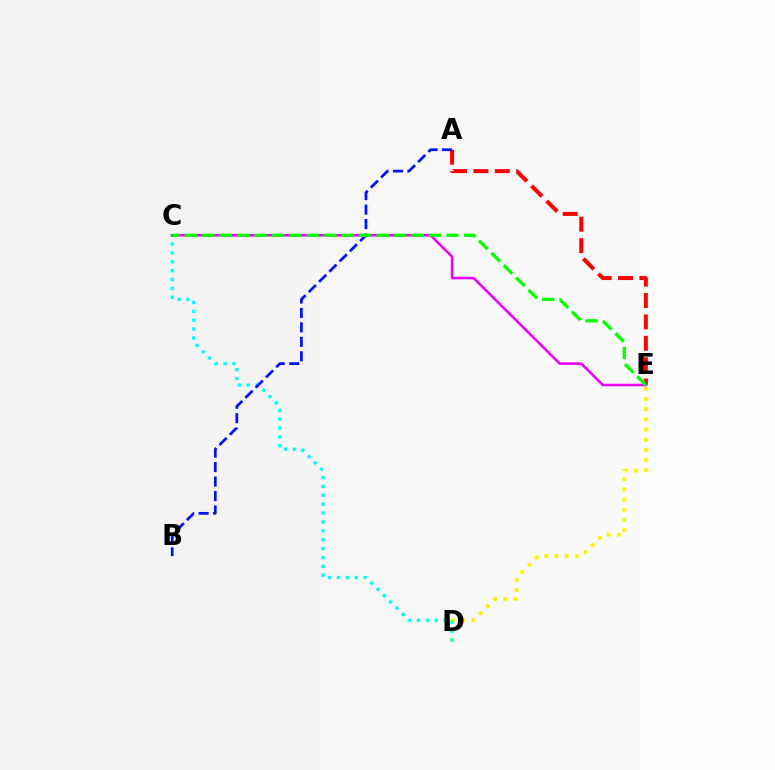{('D', 'E'): [{'color': '#fcf500', 'line_style': 'dotted', 'thickness': 2.76}], ('A', 'E'): [{'color': '#ff0000', 'line_style': 'dashed', 'thickness': 2.9}], ('C', 'D'): [{'color': '#00fff6', 'line_style': 'dotted', 'thickness': 2.41}], ('A', 'B'): [{'color': '#0010ff', 'line_style': 'dashed', 'thickness': 1.97}], ('C', 'E'): [{'color': '#ee00ff', 'line_style': 'solid', 'thickness': 1.83}, {'color': '#08ff00', 'line_style': 'dashed', 'thickness': 2.37}]}